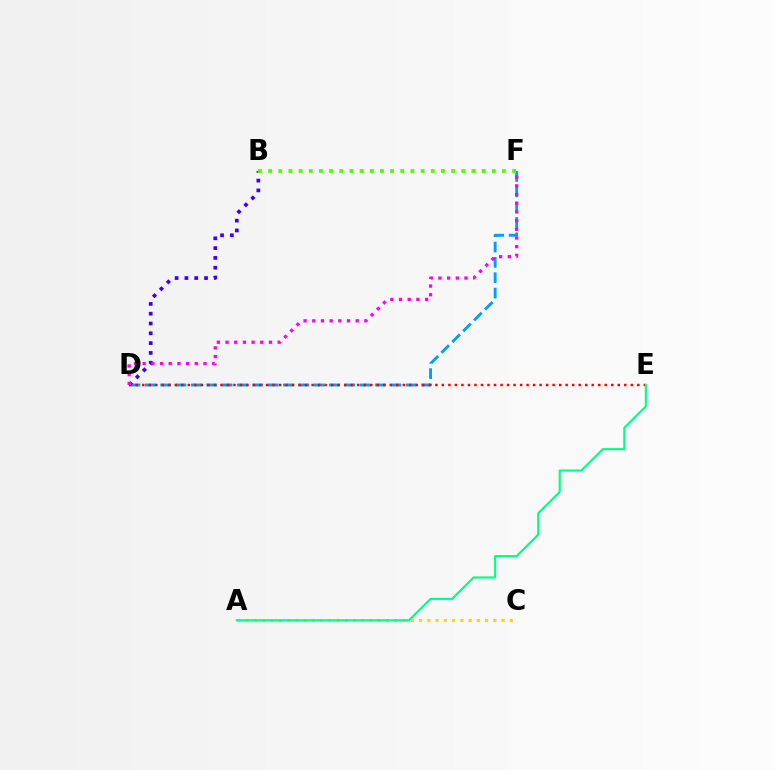{('D', 'F'): [{'color': '#009eff', 'line_style': 'dashed', 'thickness': 2.08}, {'color': '#ff00ed', 'line_style': 'dotted', 'thickness': 2.36}], ('B', 'D'): [{'color': '#3700ff', 'line_style': 'dotted', 'thickness': 2.66}], ('D', 'E'): [{'color': '#ff0000', 'line_style': 'dotted', 'thickness': 1.77}], ('B', 'F'): [{'color': '#4fff00', 'line_style': 'dotted', 'thickness': 2.76}], ('A', 'C'): [{'color': '#ffd500', 'line_style': 'dotted', 'thickness': 2.24}], ('A', 'E'): [{'color': '#00ff86', 'line_style': 'solid', 'thickness': 1.53}]}